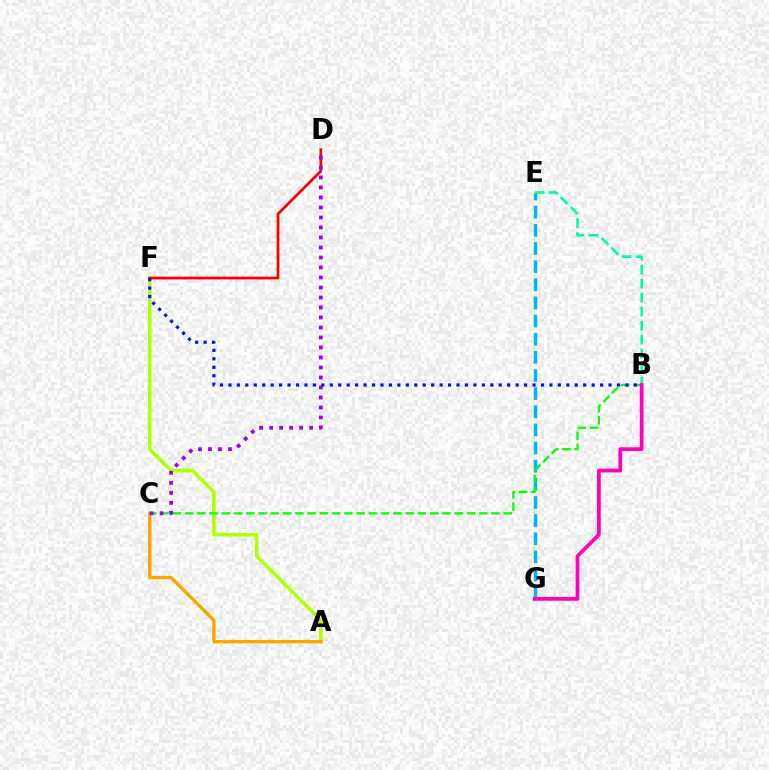{('E', 'G'): [{'color': '#00b5ff', 'line_style': 'dashed', 'thickness': 2.46}], ('A', 'F'): [{'color': '#b3ff00', 'line_style': 'solid', 'thickness': 2.54}], ('B', 'E'): [{'color': '#00ff9d', 'line_style': 'dashed', 'thickness': 1.9}], ('D', 'F'): [{'color': '#ff0000', 'line_style': 'solid', 'thickness': 1.98}], ('B', 'C'): [{'color': '#08ff00', 'line_style': 'dashed', 'thickness': 1.67}], ('A', 'C'): [{'color': '#ffa500', 'line_style': 'solid', 'thickness': 2.43}], ('C', 'D'): [{'color': '#9b00ff', 'line_style': 'dotted', 'thickness': 2.72}], ('B', 'F'): [{'color': '#0010ff', 'line_style': 'dotted', 'thickness': 2.3}], ('B', 'G'): [{'color': '#ff00bd', 'line_style': 'solid', 'thickness': 2.69}]}